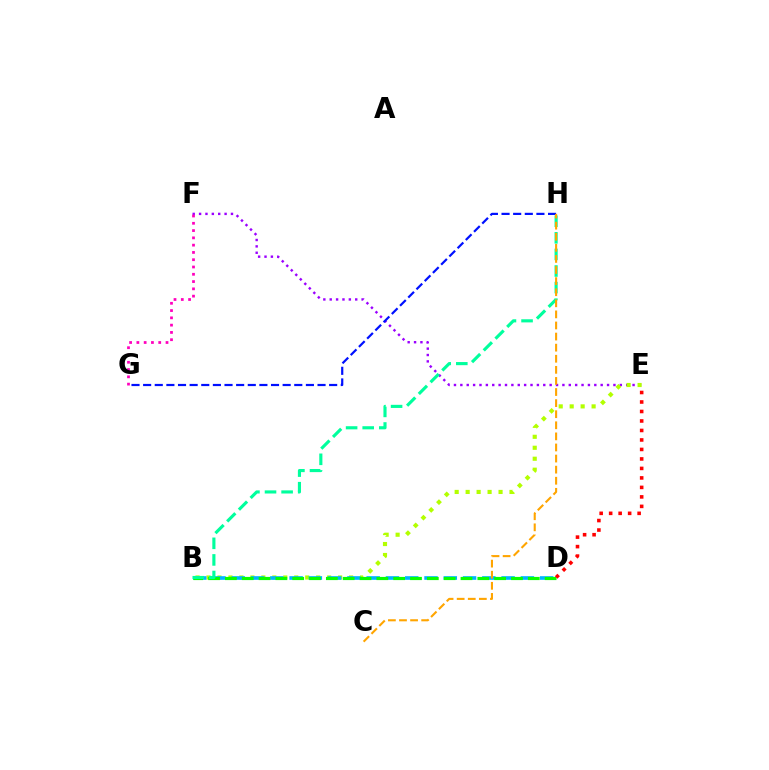{('E', 'F'): [{'color': '#9b00ff', 'line_style': 'dotted', 'thickness': 1.73}], ('B', 'E'): [{'color': '#b3ff00', 'line_style': 'dotted', 'thickness': 2.98}], ('B', 'D'): [{'color': '#00b5ff', 'line_style': 'dashed', 'thickness': 2.62}, {'color': '#08ff00', 'line_style': 'dashed', 'thickness': 2.29}], ('B', 'H'): [{'color': '#00ff9d', 'line_style': 'dashed', 'thickness': 2.25}], ('G', 'H'): [{'color': '#0010ff', 'line_style': 'dashed', 'thickness': 1.58}], ('C', 'H'): [{'color': '#ffa500', 'line_style': 'dashed', 'thickness': 1.51}], ('F', 'G'): [{'color': '#ff00bd', 'line_style': 'dotted', 'thickness': 1.98}], ('D', 'E'): [{'color': '#ff0000', 'line_style': 'dotted', 'thickness': 2.58}]}